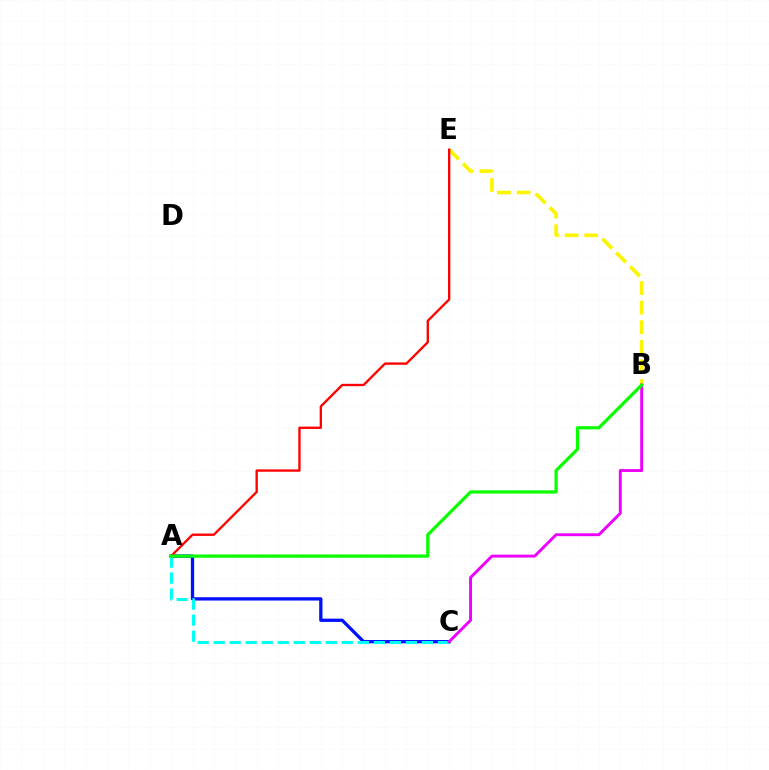{('A', 'C'): [{'color': '#0010ff', 'line_style': 'solid', 'thickness': 2.37}, {'color': '#00fff6', 'line_style': 'dashed', 'thickness': 2.18}], ('B', 'E'): [{'color': '#fcf500', 'line_style': 'dashed', 'thickness': 2.66}], ('A', 'E'): [{'color': '#ff0000', 'line_style': 'solid', 'thickness': 1.69}], ('B', 'C'): [{'color': '#ee00ff', 'line_style': 'solid', 'thickness': 2.1}], ('A', 'B'): [{'color': '#08ff00', 'line_style': 'solid', 'thickness': 2.31}]}